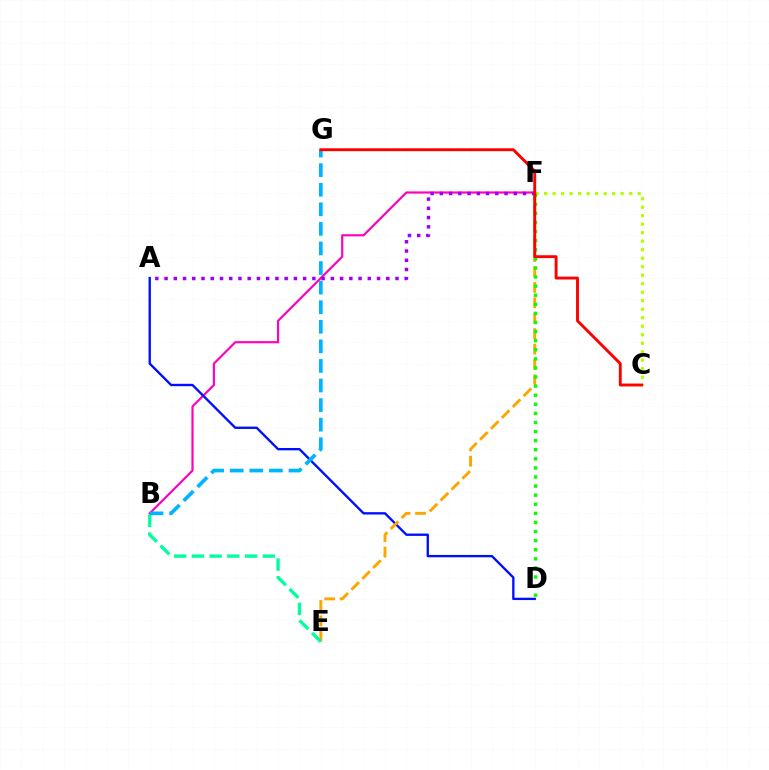{('B', 'F'): [{'color': '#ff00bd', 'line_style': 'solid', 'thickness': 1.56}], ('A', 'D'): [{'color': '#0010ff', 'line_style': 'solid', 'thickness': 1.7}], ('C', 'F'): [{'color': '#b3ff00', 'line_style': 'dotted', 'thickness': 2.31}], ('E', 'F'): [{'color': '#ffa500', 'line_style': 'dashed', 'thickness': 2.09}], ('D', 'F'): [{'color': '#08ff00', 'line_style': 'dotted', 'thickness': 2.47}], ('B', 'E'): [{'color': '#00ff9d', 'line_style': 'dashed', 'thickness': 2.41}], ('B', 'G'): [{'color': '#00b5ff', 'line_style': 'dashed', 'thickness': 2.66}], ('A', 'F'): [{'color': '#9b00ff', 'line_style': 'dotted', 'thickness': 2.51}], ('C', 'G'): [{'color': '#ff0000', 'line_style': 'solid', 'thickness': 2.08}]}